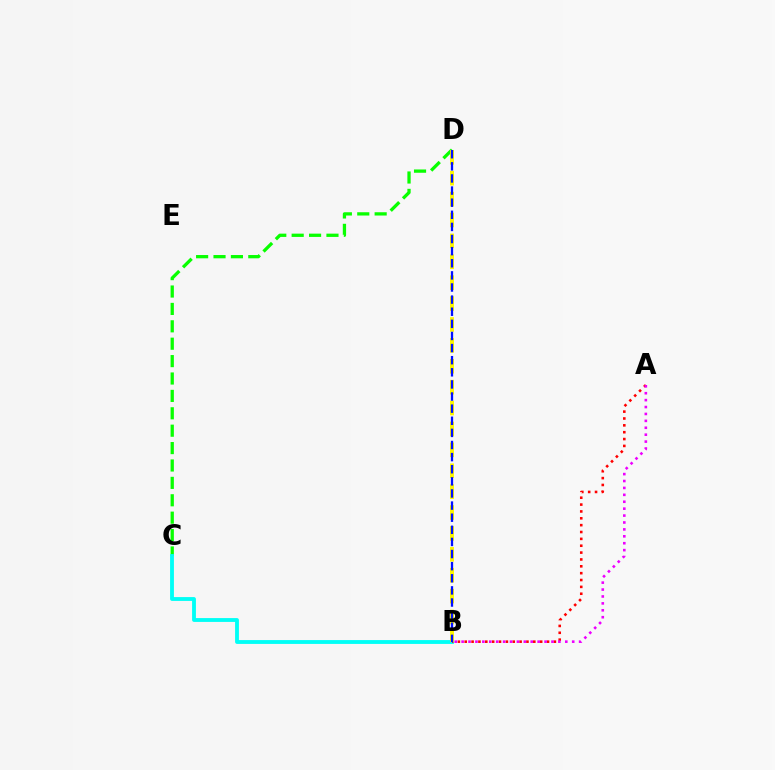{('C', 'D'): [{'color': '#08ff00', 'line_style': 'dashed', 'thickness': 2.36}], ('B', 'C'): [{'color': '#00fff6', 'line_style': 'solid', 'thickness': 2.77}], ('A', 'B'): [{'color': '#ff0000', 'line_style': 'dotted', 'thickness': 1.86}, {'color': '#ee00ff', 'line_style': 'dotted', 'thickness': 1.88}], ('B', 'D'): [{'color': '#fcf500', 'line_style': 'dashed', 'thickness': 2.84}, {'color': '#0010ff', 'line_style': 'dashed', 'thickness': 1.65}]}